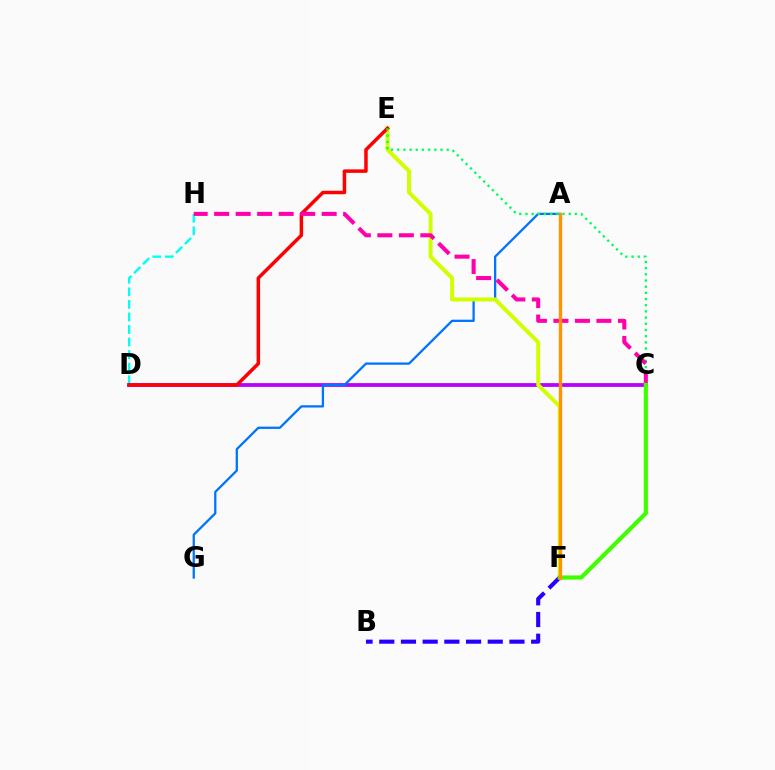{('D', 'H'): [{'color': '#00fff6', 'line_style': 'dashed', 'thickness': 1.71}], ('C', 'D'): [{'color': '#b900ff', 'line_style': 'solid', 'thickness': 2.72}], ('A', 'G'): [{'color': '#0074ff', 'line_style': 'solid', 'thickness': 1.65}], ('E', 'F'): [{'color': '#d1ff00', 'line_style': 'solid', 'thickness': 2.87}], ('B', 'F'): [{'color': '#2500ff', 'line_style': 'dashed', 'thickness': 2.95}], ('D', 'E'): [{'color': '#ff0000', 'line_style': 'solid', 'thickness': 2.51}], ('C', 'E'): [{'color': '#00ff5c', 'line_style': 'dotted', 'thickness': 1.68}], ('C', 'H'): [{'color': '#ff00ac', 'line_style': 'dashed', 'thickness': 2.92}], ('C', 'F'): [{'color': '#3dff00', 'line_style': 'solid', 'thickness': 3.0}], ('A', 'F'): [{'color': '#ff9400', 'line_style': 'solid', 'thickness': 2.42}]}